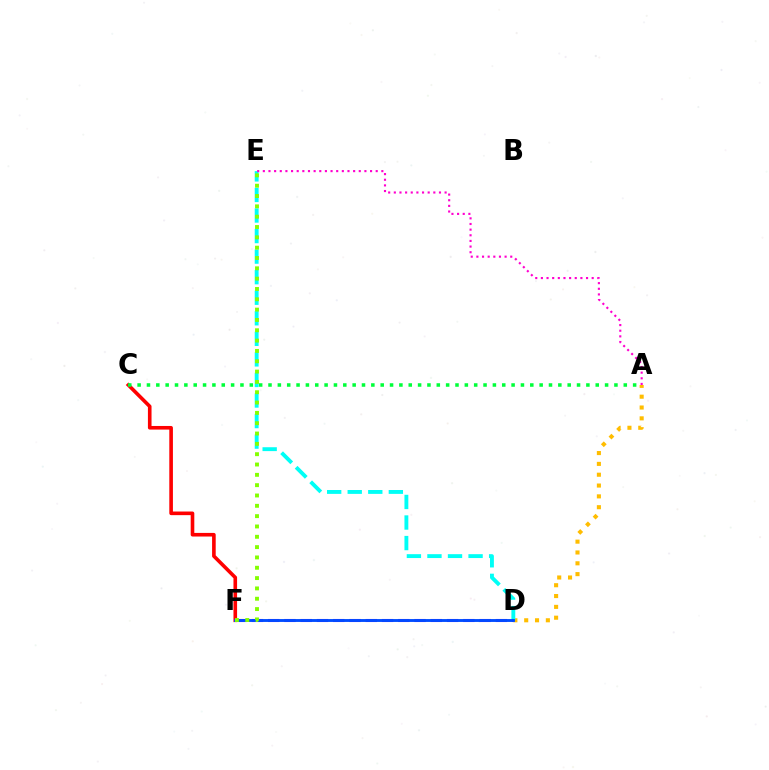{('C', 'F'): [{'color': '#ff0000', 'line_style': 'solid', 'thickness': 2.61}], ('A', 'D'): [{'color': '#ffbd00', 'line_style': 'dotted', 'thickness': 2.94}], ('D', 'E'): [{'color': '#00fff6', 'line_style': 'dashed', 'thickness': 2.79}], ('A', 'C'): [{'color': '#00ff39', 'line_style': 'dotted', 'thickness': 2.54}], ('D', 'F'): [{'color': '#7200ff', 'line_style': 'dashed', 'thickness': 2.21}, {'color': '#004bff', 'line_style': 'solid', 'thickness': 2.07}], ('A', 'E'): [{'color': '#ff00cf', 'line_style': 'dotted', 'thickness': 1.53}], ('E', 'F'): [{'color': '#84ff00', 'line_style': 'dotted', 'thickness': 2.81}]}